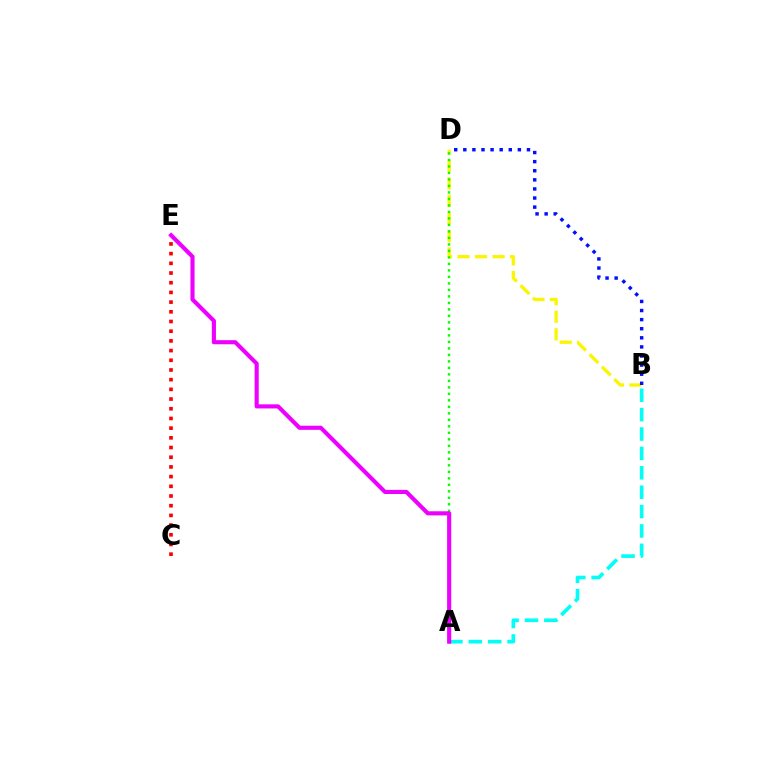{('A', 'B'): [{'color': '#00fff6', 'line_style': 'dashed', 'thickness': 2.63}], ('B', 'D'): [{'color': '#fcf500', 'line_style': 'dashed', 'thickness': 2.38}, {'color': '#0010ff', 'line_style': 'dotted', 'thickness': 2.47}], ('A', 'D'): [{'color': '#08ff00', 'line_style': 'dotted', 'thickness': 1.77}], ('C', 'E'): [{'color': '#ff0000', 'line_style': 'dotted', 'thickness': 2.63}], ('A', 'E'): [{'color': '#ee00ff', 'line_style': 'solid', 'thickness': 2.96}]}